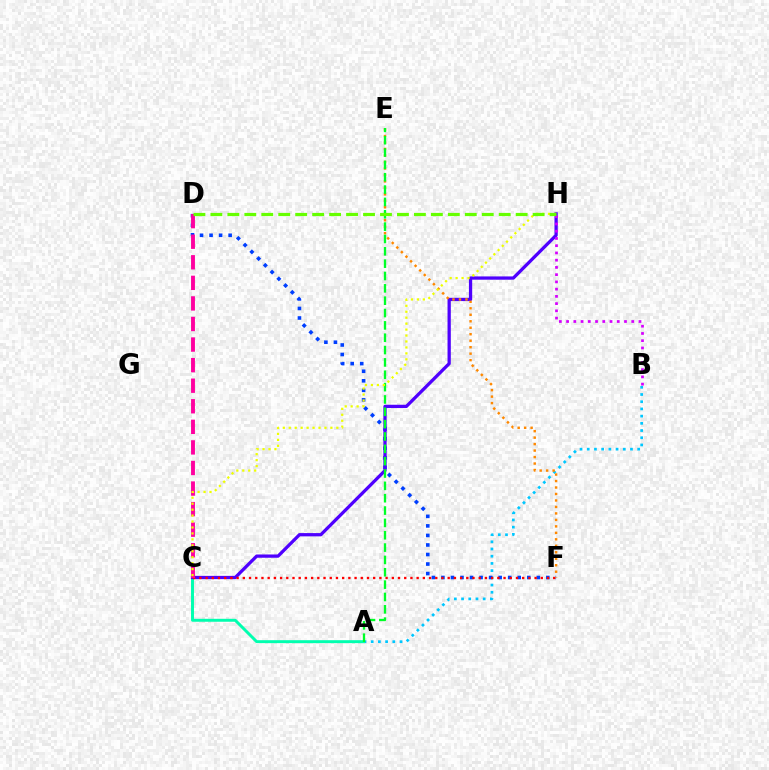{('A', 'B'): [{'color': '#00c7ff', 'line_style': 'dotted', 'thickness': 1.96}], ('A', 'C'): [{'color': '#00ffaf', 'line_style': 'solid', 'thickness': 2.12}], ('D', 'F'): [{'color': '#003fff', 'line_style': 'dotted', 'thickness': 2.59}], ('C', 'H'): [{'color': '#4f00ff', 'line_style': 'solid', 'thickness': 2.35}, {'color': '#eeff00', 'line_style': 'dotted', 'thickness': 1.62}], ('C', 'F'): [{'color': '#ff0000', 'line_style': 'dotted', 'thickness': 1.69}], ('E', 'F'): [{'color': '#ff8800', 'line_style': 'dotted', 'thickness': 1.76}], ('A', 'E'): [{'color': '#00ff27', 'line_style': 'dashed', 'thickness': 1.68}], ('C', 'D'): [{'color': '#ff00a0', 'line_style': 'dashed', 'thickness': 2.79}], ('B', 'H'): [{'color': '#d600ff', 'line_style': 'dotted', 'thickness': 1.97}], ('D', 'H'): [{'color': '#66ff00', 'line_style': 'dashed', 'thickness': 2.3}]}